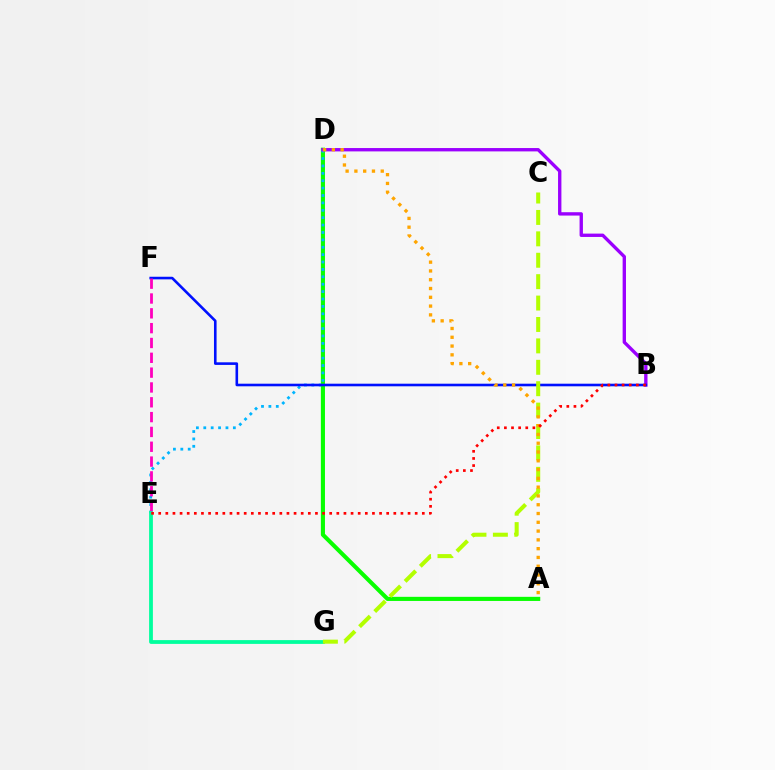{('A', 'D'): [{'color': '#08ff00', 'line_style': 'solid', 'thickness': 2.96}, {'color': '#ffa500', 'line_style': 'dotted', 'thickness': 2.39}], ('D', 'E'): [{'color': '#00b5ff', 'line_style': 'dotted', 'thickness': 2.01}], ('B', 'D'): [{'color': '#9b00ff', 'line_style': 'solid', 'thickness': 2.41}], ('E', 'G'): [{'color': '#00ff9d', 'line_style': 'solid', 'thickness': 2.73}], ('B', 'F'): [{'color': '#0010ff', 'line_style': 'solid', 'thickness': 1.87}], ('C', 'G'): [{'color': '#b3ff00', 'line_style': 'dashed', 'thickness': 2.91}], ('E', 'F'): [{'color': '#ff00bd', 'line_style': 'dashed', 'thickness': 2.01}], ('B', 'E'): [{'color': '#ff0000', 'line_style': 'dotted', 'thickness': 1.94}]}